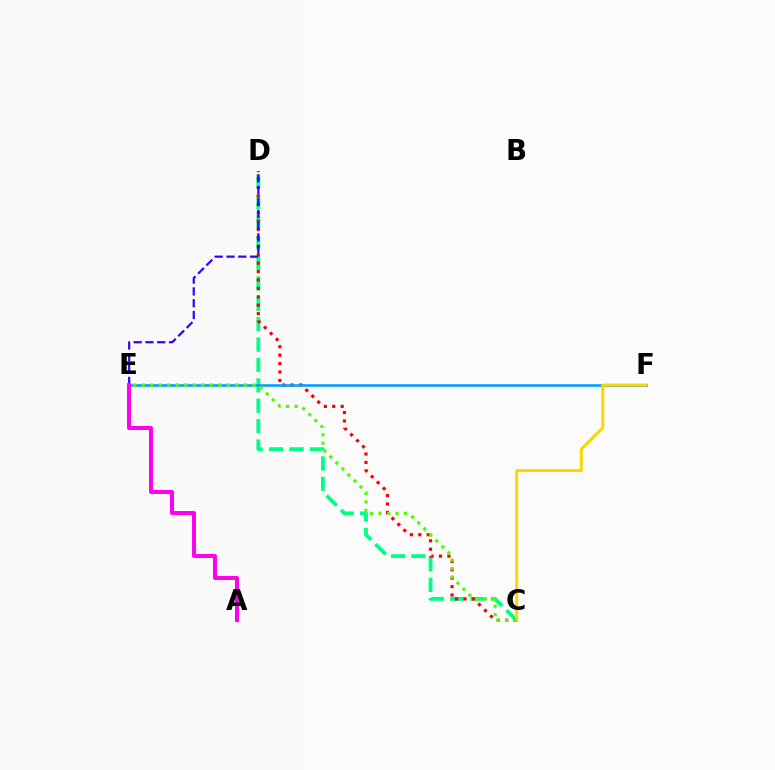{('C', 'D'): [{'color': '#00ff86', 'line_style': 'dashed', 'thickness': 2.77}, {'color': '#ff0000', 'line_style': 'dotted', 'thickness': 2.29}], ('D', 'E'): [{'color': '#3700ff', 'line_style': 'dashed', 'thickness': 1.6}], ('E', 'F'): [{'color': '#009eff', 'line_style': 'solid', 'thickness': 1.84}], ('C', 'F'): [{'color': '#ffd500', 'line_style': 'solid', 'thickness': 2.17}], ('A', 'E'): [{'color': '#ff00ed', 'line_style': 'solid', 'thickness': 2.86}], ('C', 'E'): [{'color': '#4fff00', 'line_style': 'dotted', 'thickness': 2.31}]}